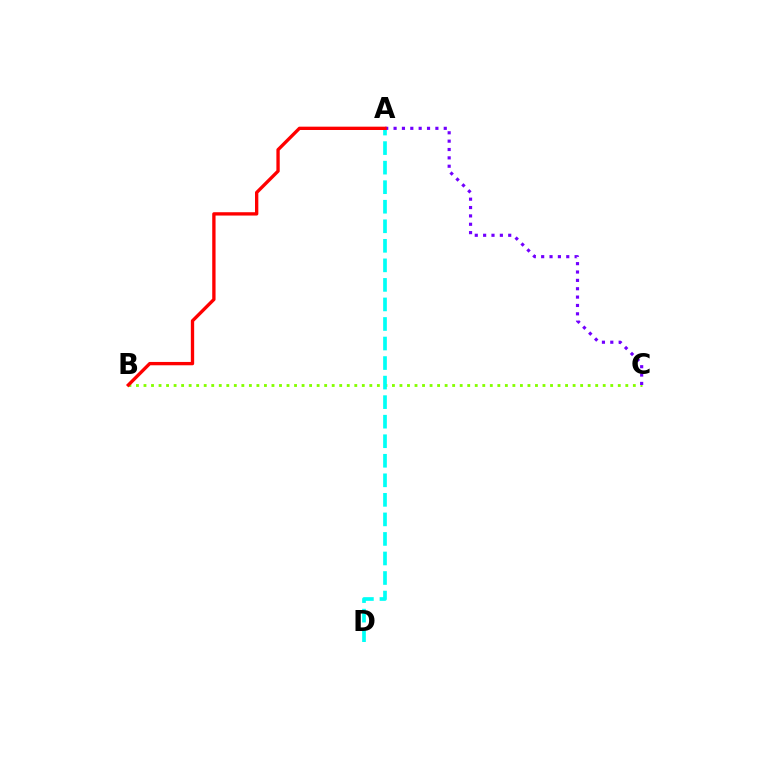{('B', 'C'): [{'color': '#84ff00', 'line_style': 'dotted', 'thickness': 2.05}], ('A', 'D'): [{'color': '#00fff6', 'line_style': 'dashed', 'thickness': 2.65}], ('A', 'C'): [{'color': '#7200ff', 'line_style': 'dotted', 'thickness': 2.27}], ('A', 'B'): [{'color': '#ff0000', 'line_style': 'solid', 'thickness': 2.4}]}